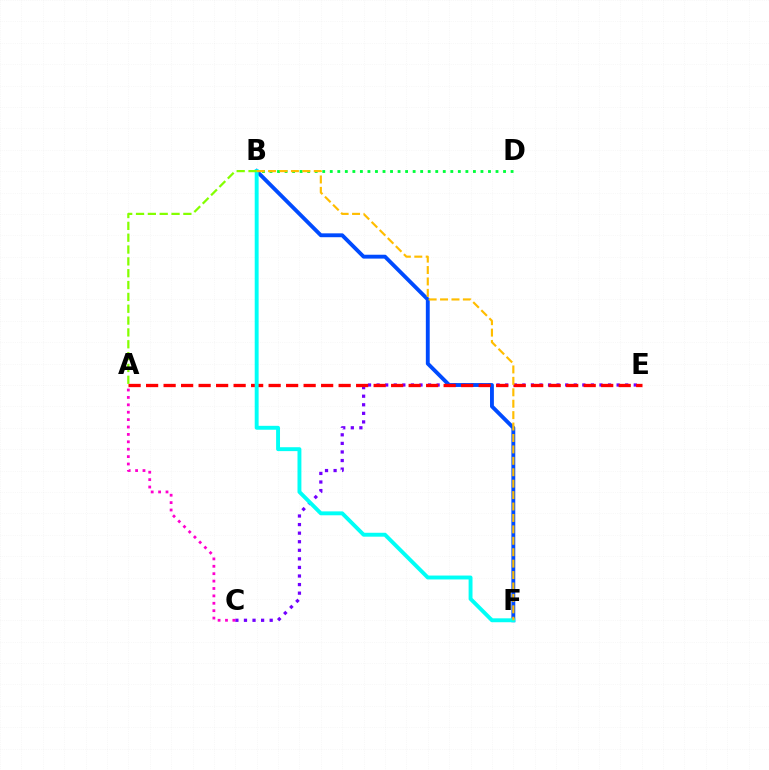{('C', 'E'): [{'color': '#7200ff', 'line_style': 'dotted', 'thickness': 2.33}], ('A', 'C'): [{'color': '#ff00cf', 'line_style': 'dotted', 'thickness': 2.01}], ('B', 'F'): [{'color': '#004bff', 'line_style': 'solid', 'thickness': 2.79}, {'color': '#00fff6', 'line_style': 'solid', 'thickness': 2.81}, {'color': '#ffbd00', 'line_style': 'dashed', 'thickness': 1.55}], ('B', 'D'): [{'color': '#00ff39', 'line_style': 'dotted', 'thickness': 2.05}], ('A', 'E'): [{'color': '#ff0000', 'line_style': 'dashed', 'thickness': 2.38}], ('A', 'B'): [{'color': '#84ff00', 'line_style': 'dashed', 'thickness': 1.61}]}